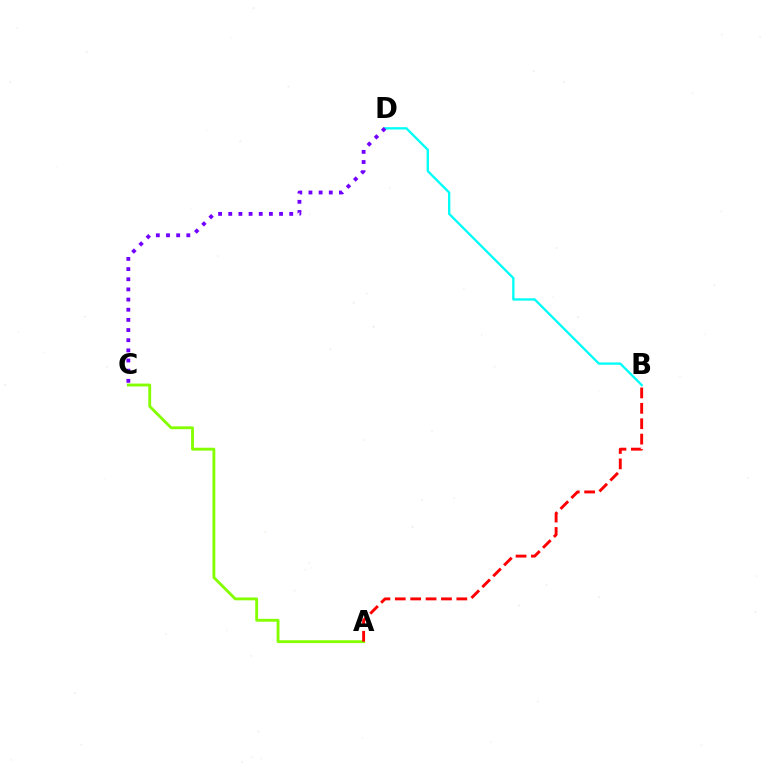{('B', 'D'): [{'color': '#00fff6', 'line_style': 'solid', 'thickness': 1.68}], ('A', 'C'): [{'color': '#84ff00', 'line_style': 'solid', 'thickness': 2.06}], ('C', 'D'): [{'color': '#7200ff', 'line_style': 'dotted', 'thickness': 2.76}], ('A', 'B'): [{'color': '#ff0000', 'line_style': 'dashed', 'thickness': 2.09}]}